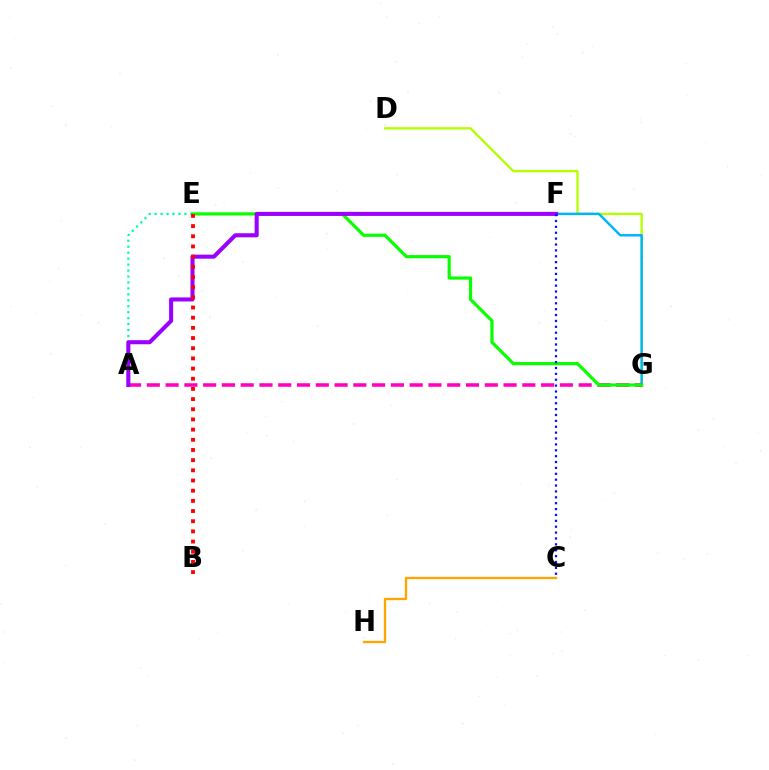{('A', 'E'): [{'color': '#00ff9d', 'line_style': 'dotted', 'thickness': 1.62}], ('D', 'G'): [{'color': '#b3ff00', 'line_style': 'solid', 'thickness': 1.67}], ('F', 'G'): [{'color': '#00b5ff', 'line_style': 'solid', 'thickness': 1.77}], ('C', 'H'): [{'color': '#ffa500', 'line_style': 'solid', 'thickness': 1.68}], ('A', 'G'): [{'color': '#ff00bd', 'line_style': 'dashed', 'thickness': 2.55}], ('E', 'G'): [{'color': '#08ff00', 'line_style': 'solid', 'thickness': 2.29}], ('A', 'F'): [{'color': '#9b00ff', 'line_style': 'solid', 'thickness': 2.92}], ('B', 'E'): [{'color': '#ff0000', 'line_style': 'dotted', 'thickness': 2.76}], ('C', 'F'): [{'color': '#0010ff', 'line_style': 'dotted', 'thickness': 1.6}]}